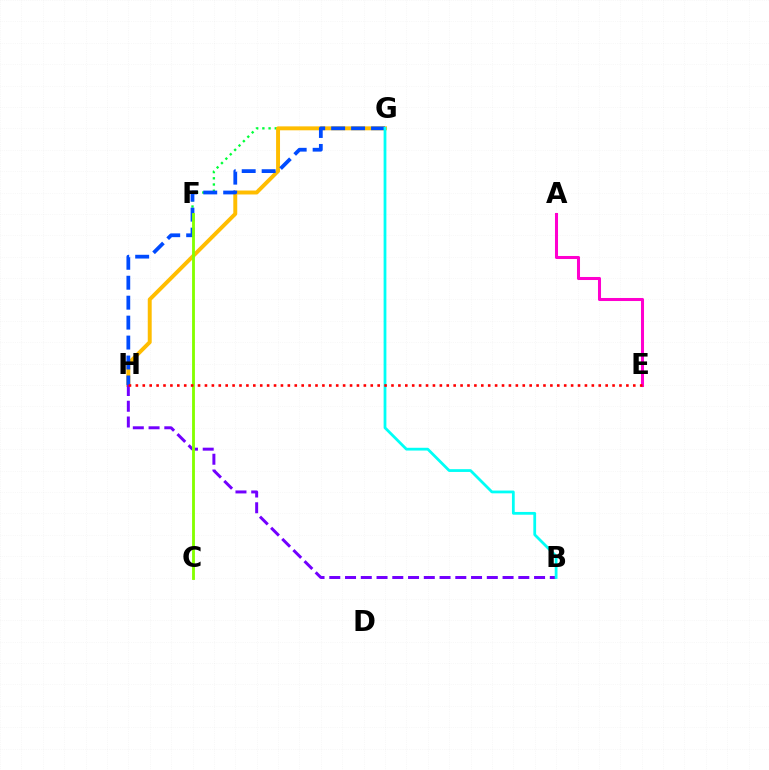{('F', 'G'): [{'color': '#00ff39', 'line_style': 'dotted', 'thickness': 1.68}], ('G', 'H'): [{'color': '#ffbd00', 'line_style': 'solid', 'thickness': 2.83}, {'color': '#004bff', 'line_style': 'dashed', 'thickness': 2.71}], ('A', 'E'): [{'color': '#ff00cf', 'line_style': 'solid', 'thickness': 2.19}], ('B', 'H'): [{'color': '#7200ff', 'line_style': 'dashed', 'thickness': 2.14}], ('B', 'G'): [{'color': '#00fff6', 'line_style': 'solid', 'thickness': 2.0}], ('C', 'F'): [{'color': '#84ff00', 'line_style': 'solid', 'thickness': 2.05}], ('E', 'H'): [{'color': '#ff0000', 'line_style': 'dotted', 'thickness': 1.88}]}